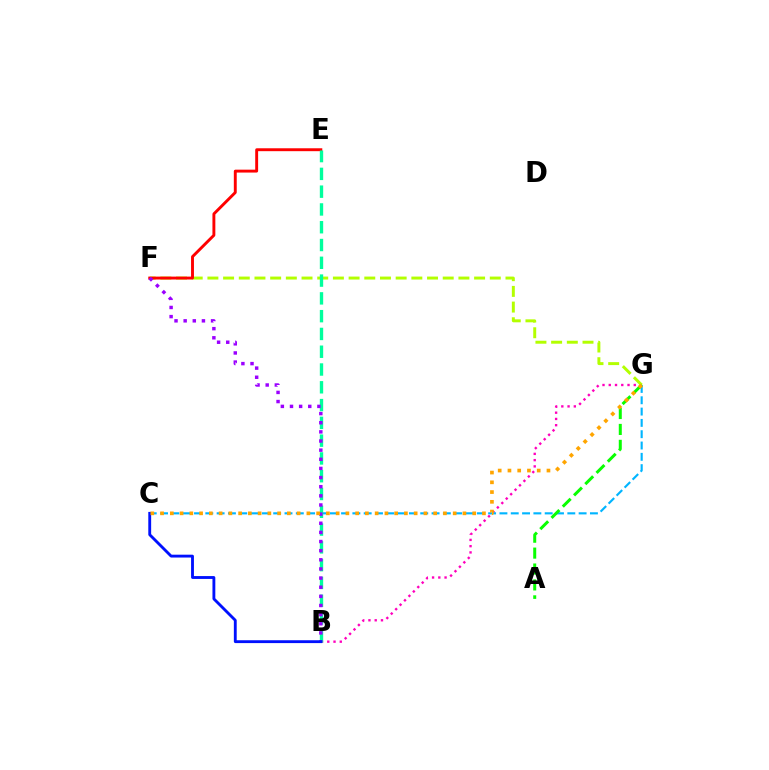{('B', 'G'): [{'color': '#ff00bd', 'line_style': 'dotted', 'thickness': 1.7}], ('F', 'G'): [{'color': '#b3ff00', 'line_style': 'dashed', 'thickness': 2.13}], ('C', 'G'): [{'color': '#00b5ff', 'line_style': 'dashed', 'thickness': 1.54}, {'color': '#ffa500', 'line_style': 'dotted', 'thickness': 2.65}], ('E', 'F'): [{'color': '#ff0000', 'line_style': 'solid', 'thickness': 2.09}], ('B', 'E'): [{'color': '#00ff9d', 'line_style': 'dashed', 'thickness': 2.42}], ('A', 'G'): [{'color': '#08ff00', 'line_style': 'dashed', 'thickness': 2.16}], ('B', 'F'): [{'color': '#9b00ff', 'line_style': 'dotted', 'thickness': 2.48}], ('B', 'C'): [{'color': '#0010ff', 'line_style': 'solid', 'thickness': 2.05}]}